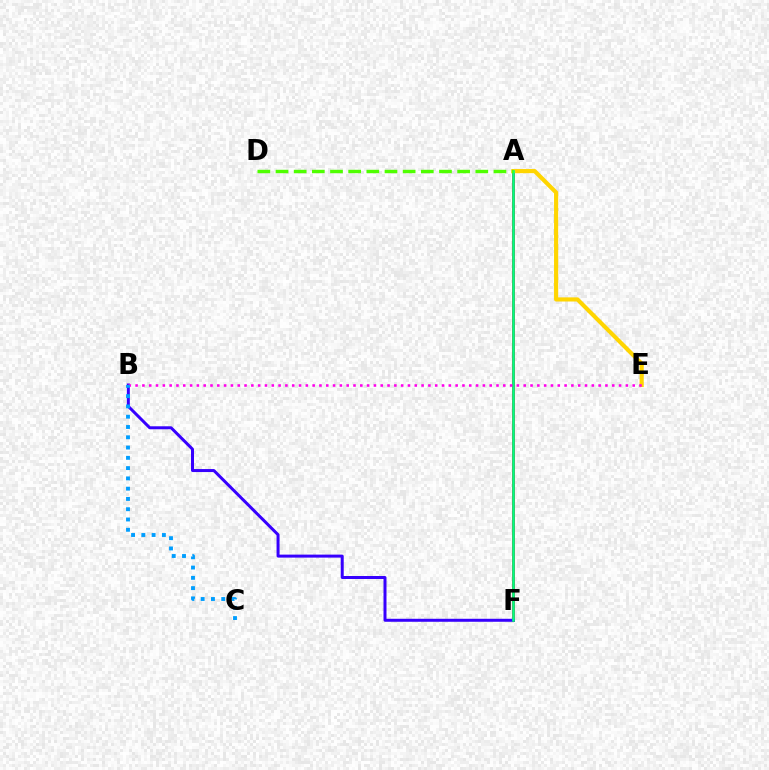{('A', 'F'): [{'color': '#ff0000', 'line_style': 'solid', 'thickness': 2.13}, {'color': '#00ff86', 'line_style': 'solid', 'thickness': 1.88}], ('B', 'F'): [{'color': '#3700ff', 'line_style': 'solid', 'thickness': 2.16}], ('A', 'E'): [{'color': '#ffd500', 'line_style': 'solid', 'thickness': 2.98}], ('A', 'D'): [{'color': '#4fff00', 'line_style': 'dashed', 'thickness': 2.47}], ('B', 'E'): [{'color': '#ff00ed', 'line_style': 'dotted', 'thickness': 1.85}], ('B', 'C'): [{'color': '#009eff', 'line_style': 'dotted', 'thickness': 2.79}]}